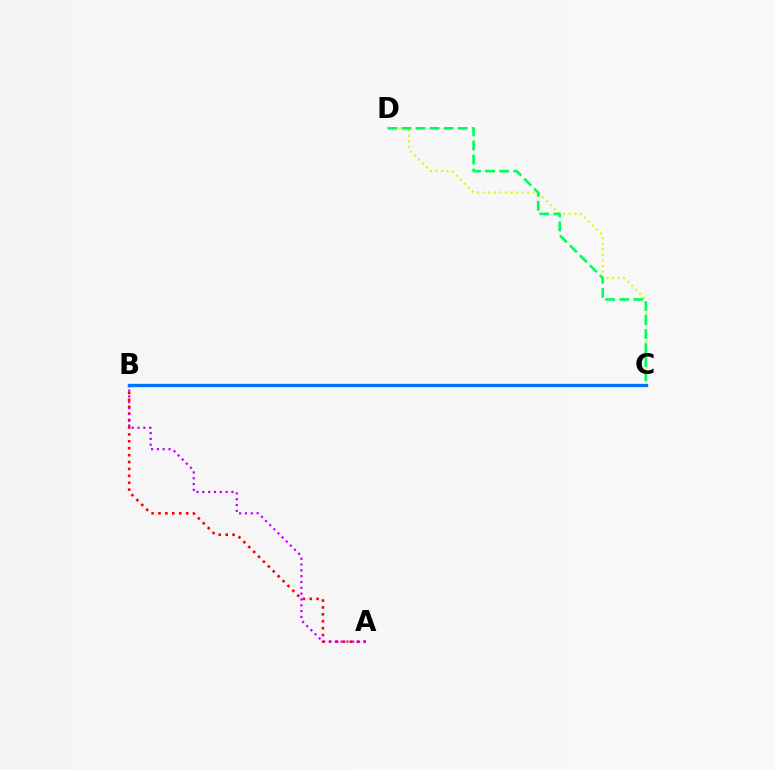{('A', 'B'): [{'color': '#ff0000', 'line_style': 'dotted', 'thickness': 1.88}, {'color': '#b900ff', 'line_style': 'dotted', 'thickness': 1.58}], ('C', 'D'): [{'color': '#d1ff00', 'line_style': 'dotted', 'thickness': 1.52}, {'color': '#00ff5c', 'line_style': 'dashed', 'thickness': 1.91}], ('B', 'C'): [{'color': '#0074ff', 'line_style': 'solid', 'thickness': 2.39}]}